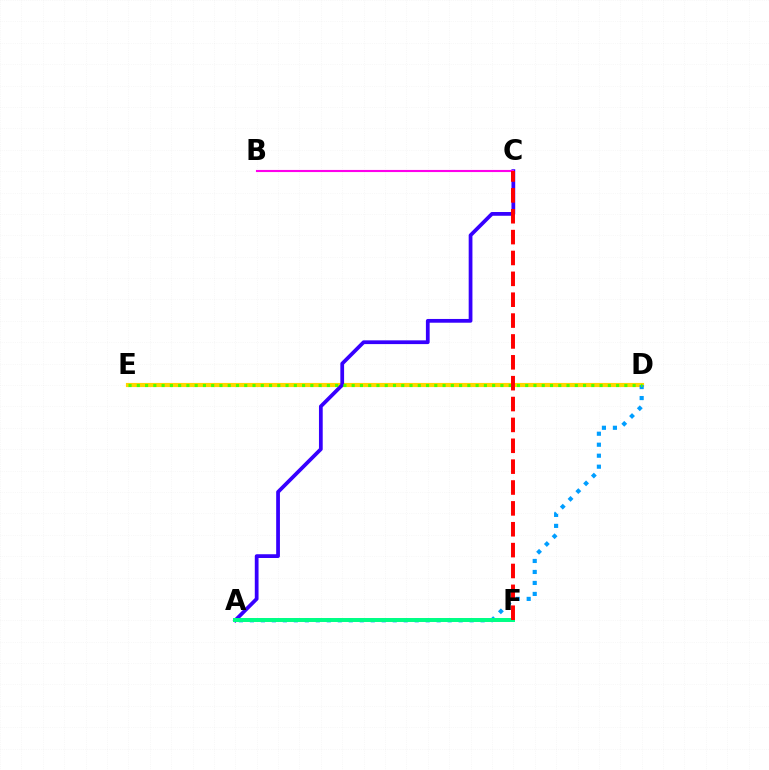{('D', 'E'): [{'color': '#ffd500', 'line_style': 'solid', 'thickness': 2.98}, {'color': '#4fff00', 'line_style': 'dotted', 'thickness': 2.25}], ('A', 'C'): [{'color': '#3700ff', 'line_style': 'solid', 'thickness': 2.7}], ('B', 'C'): [{'color': '#ff00ed', 'line_style': 'solid', 'thickness': 1.52}], ('A', 'D'): [{'color': '#009eff', 'line_style': 'dotted', 'thickness': 2.99}], ('A', 'F'): [{'color': '#00ff86', 'line_style': 'solid', 'thickness': 2.86}], ('C', 'F'): [{'color': '#ff0000', 'line_style': 'dashed', 'thickness': 2.83}]}